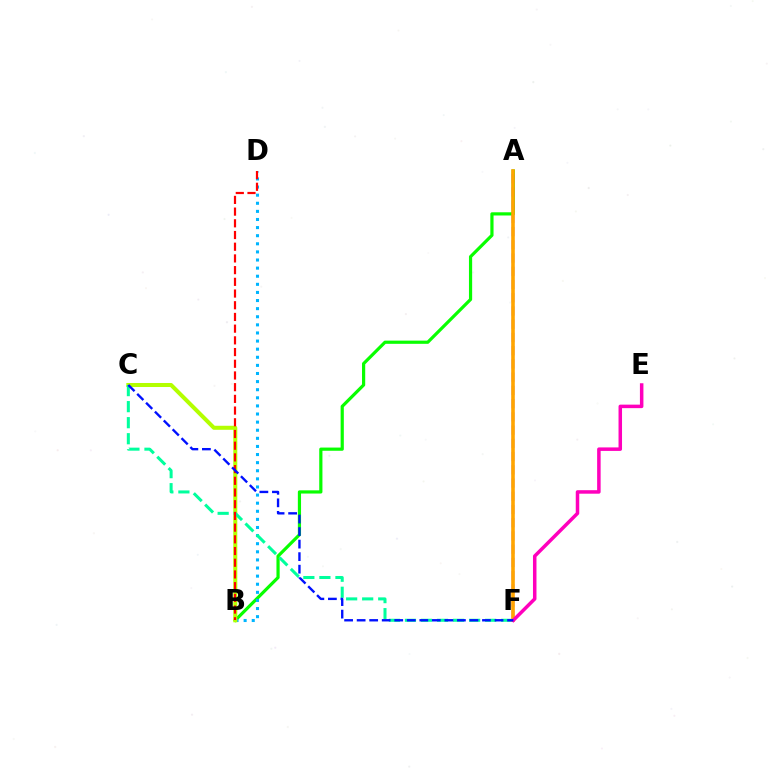{('A', 'B'): [{'color': '#08ff00', 'line_style': 'solid', 'thickness': 2.3}], ('B', 'D'): [{'color': '#00b5ff', 'line_style': 'dotted', 'thickness': 2.2}, {'color': '#ff0000', 'line_style': 'dashed', 'thickness': 1.59}], ('A', 'F'): [{'color': '#9b00ff', 'line_style': 'dashed', 'thickness': 1.8}, {'color': '#ffa500', 'line_style': 'solid', 'thickness': 2.6}], ('B', 'C'): [{'color': '#b3ff00', 'line_style': 'solid', 'thickness': 2.9}], ('C', 'F'): [{'color': '#00ff9d', 'line_style': 'dashed', 'thickness': 2.18}, {'color': '#0010ff', 'line_style': 'dashed', 'thickness': 1.7}], ('E', 'F'): [{'color': '#ff00bd', 'line_style': 'solid', 'thickness': 2.52}]}